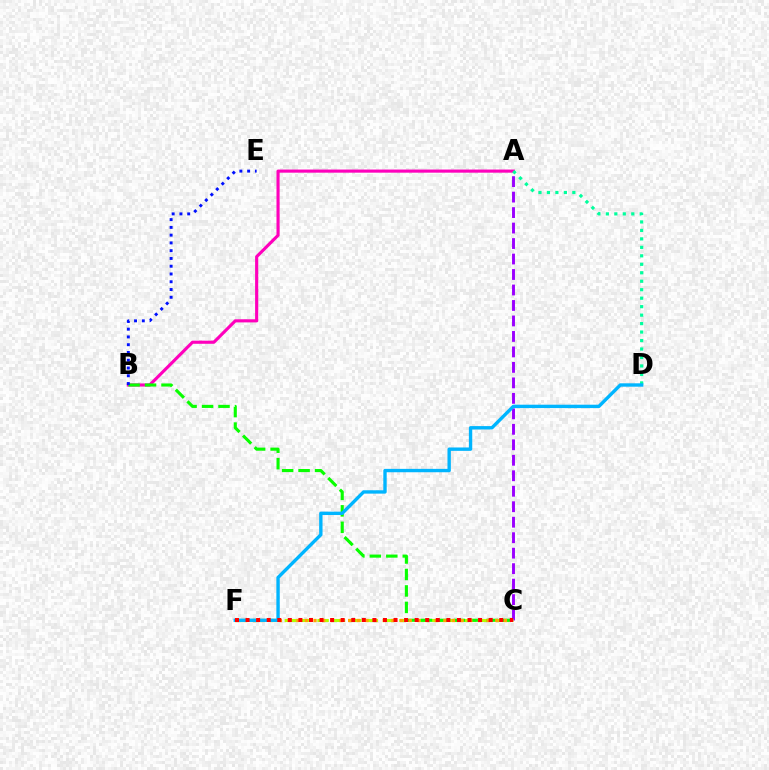{('A', 'B'): [{'color': '#ff00bd', 'line_style': 'solid', 'thickness': 2.25}], ('C', 'F'): [{'color': '#b3ff00', 'line_style': 'dashed', 'thickness': 2.22}, {'color': '#ffa500', 'line_style': 'dotted', 'thickness': 2.35}, {'color': '#ff0000', 'line_style': 'dotted', 'thickness': 2.87}], ('B', 'C'): [{'color': '#08ff00', 'line_style': 'dashed', 'thickness': 2.24}], ('A', 'C'): [{'color': '#9b00ff', 'line_style': 'dashed', 'thickness': 2.1}], ('B', 'E'): [{'color': '#0010ff', 'line_style': 'dotted', 'thickness': 2.11}], ('A', 'D'): [{'color': '#00ff9d', 'line_style': 'dotted', 'thickness': 2.3}], ('D', 'F'): [{'color': '#00b5ff', 'line_style': 'solid', 'thickness': 2.43}]}